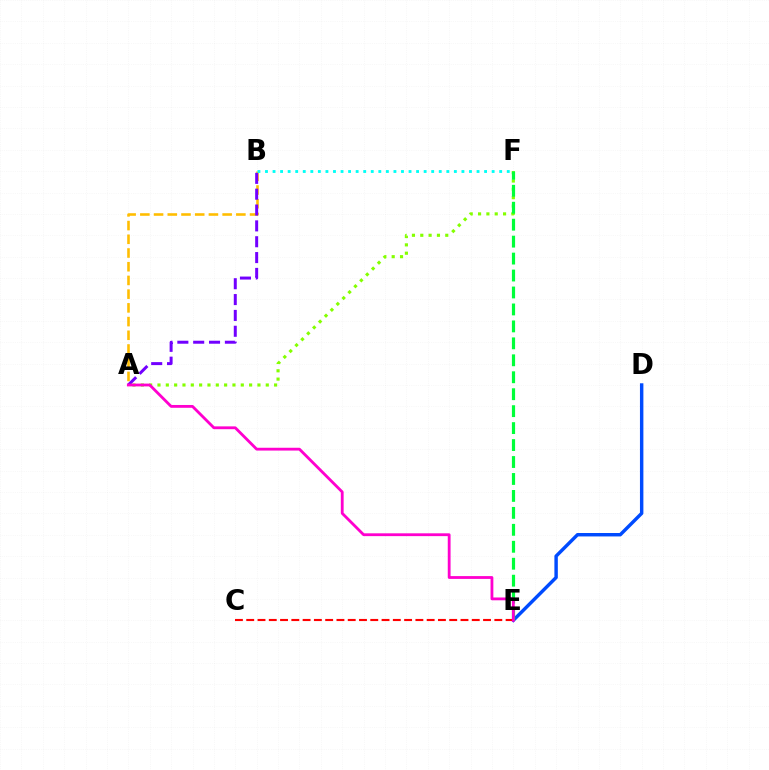{('A', 'B'): [{'color': '#ffbd00', 'line_style': 'dashed', 'thickness': 1.86}, {'color': '#7200ff', 'line_style': 'dashed', 'thickness': 2.15}], ('D', 'E'): [{'color': '#004bff', 'line_style': 'solid', 'thickness': 2.47}], ('B', 'F'): [{'color': '#00fff6', 'line_style': 'dotted', 'thickness': 2.05}], ('A', 'F'): [{'color': '#84ff00', 'line_style': 'dotted', 'thickness': 2.26}], ('E', 'F'): [{'color': '#00ff39', 'line_style': 'dashed', 'thickness': 2.3}], ('C', 'E'): [{'color': '#ff0000', 'line_style': 'dashed', 'thickness': 1.53}], ('A', 'E'): [{'color': '#ff00cf', 'line_style': 'solid', 'thickness': 2.03}]}